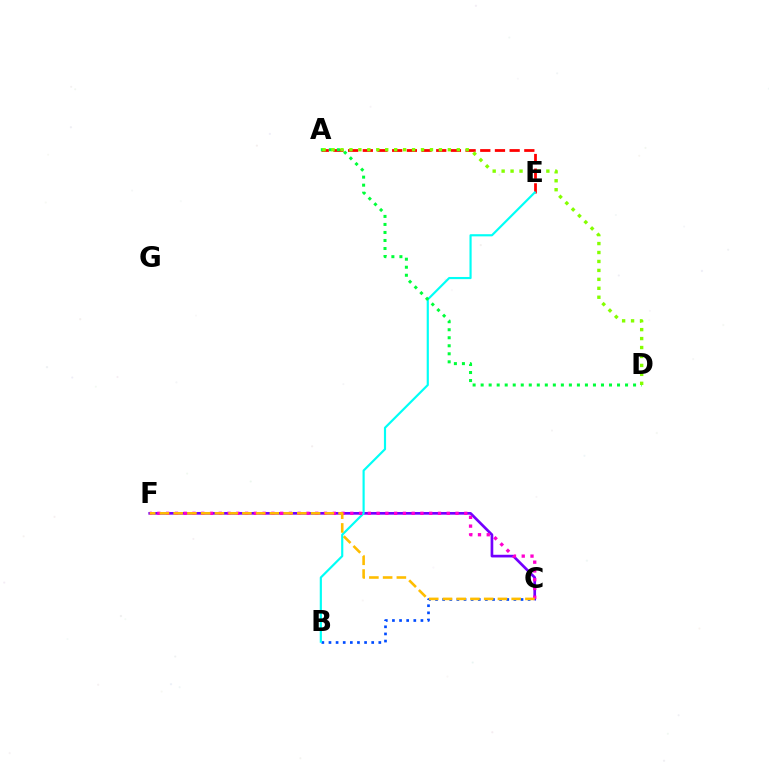{('A', 'E'): [{'color': '#ff0000', 'line_style': 'dashed', 'thickness': 1.99}], ('C', 'F'): [{'color': '#7200ff', 'line_style': 'solid', 'thickness': 1.93}, {'color': '#ff00cf', 'line_style': 'dotted', 'thickness': 2.38}, {'color': '#ffbd00', 'line_style': 'dashed', 'thickness': 1.87}], ('B', 'C'): [{'color': '#004bff', 'line_style': 'dotted', 'thickness': 1.94}], ('B', 'E'): [{'color': '#00fff6', 'line_style': 'solid', 'thickness': 1.56}], ('A', 'D'): [{'color': '#00ff39', 'line_style': 'dotted', 'thickness': 2.18}, {'color': '#84ff00', 'line_style': 'dotted', 'thickness': 2.43}]}